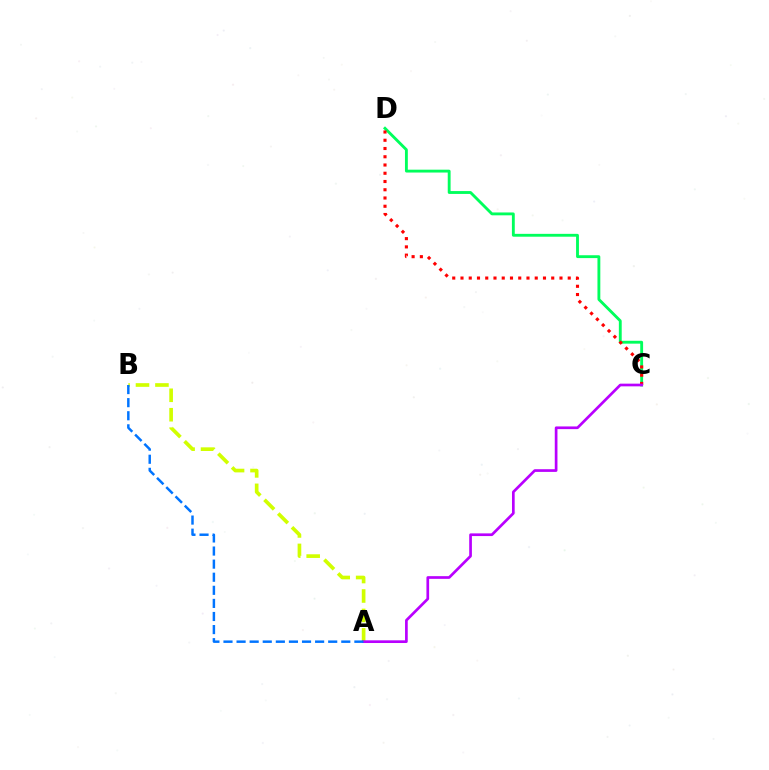{('C', 'D'): [{'color': '#00ff5c', 'line_style': 'solid', 'thickness': 2.06}, {'color': '#ff0000', 'line_style': 'dotted', 'thickness': 2.24}], ('A', 'B'): [{'color': '#d1ff00', 'line_style': 'dashed', 'thickness': 2.64}, {'color': '#0074ff', 'line_style': 'dashed', 'thickness': 1.78}], ('A', 'C'): [{'color': '#b900ff', 'line_style': 'solid', 'thickness': 1.94}]}